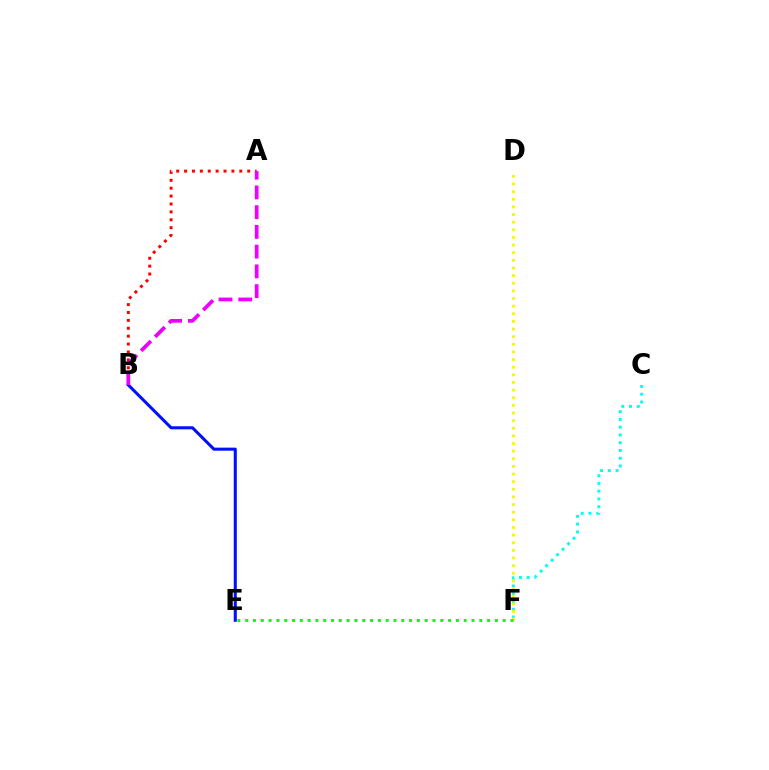{('A', 'B'): [{'color': '#ff0000', 'line_style': 'dotted', 'thickness': 2.14}, {'color': '#ee00ff', 'line_style': 'dashed', 'thickness': 2.68}], ('C', 'F'): [{'color': '#00fff6', 'line_style': 'dotted', 'thickness': 2.11}], ('D', 'F'): [{'color': '#fcf500', 'line_style': 'dotted', 'thickness': 2.07}], ('B', 'E'): [{'color': '#0010ff', 'line_style': 'solid', 'thickness': 2.2}], ('E', 'F'): [{'color': '#08ff00', 'line_style': 'dotted', 'thickness': 2.12}]}